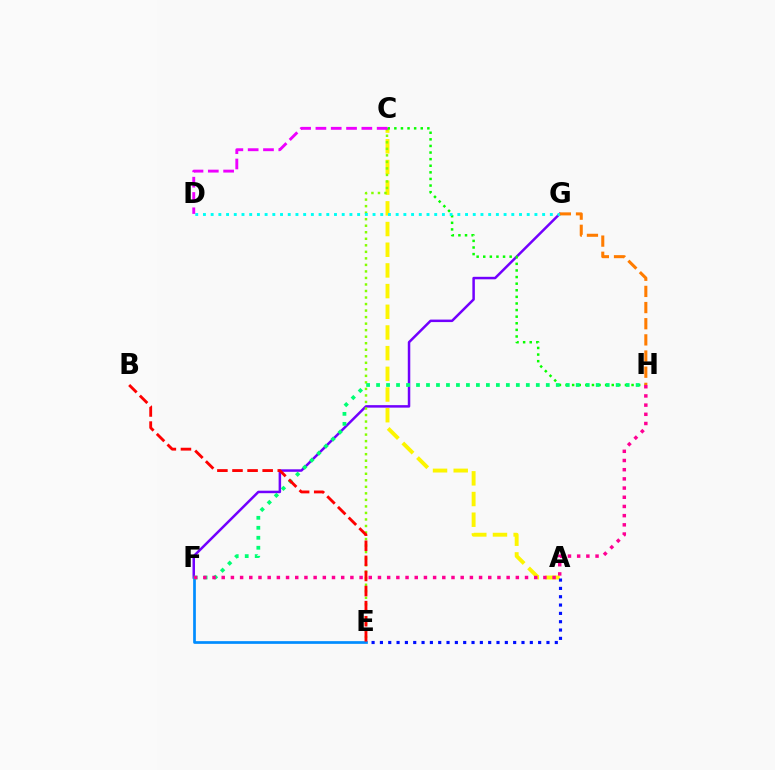{('F', 'G'): [{'color': '#7200ff', 'line_style': 'solid', 'thickness': 1.8}], ('A', 'C'): [{'color': '#fcf500', 'line_style': 'dashed', 'thickness': 2.81}], ('A', 'E'): [{'color': '#0010ff', 'line_style': 'dotted', 'thickness': 2.26}], ('C', 'E'): [{'color': '#84ff00', 'line_style': 'dotted', 'thickness': 1.77}], ('C', 'H'): [{'color': '#08ff00', 'line_style': 'dotted', 'thickness': 1.79}], ('D', 'G'): [{'color': '#00fff6', 'line_style': 'dotted', 'thickness': 2.09}], ('E', 'F'): [{'color': '#008cff', 'line_style': 'solid', 'thickness': 1.94}], ('F', 'H'): [{'color': '#00ff74', 'line_style': 'dotted', 'thickness': 2.71}, {'color': '#ff0094', 'line_style': 'dotted', 'thickness': 2.5}], ('G', 'H'): [{'color': '#ff7c00', 'line_style': 'dashed', 'thickness': 2.2}], ('C', 'D'): [{'color': '#ee00ff', 'line_style': 'dashed', 'thickness': 2.08}], ('B', 'E'): [{'color': '#ff0000', 'line_style': 'dashed', 'thickness': 2.05}]}